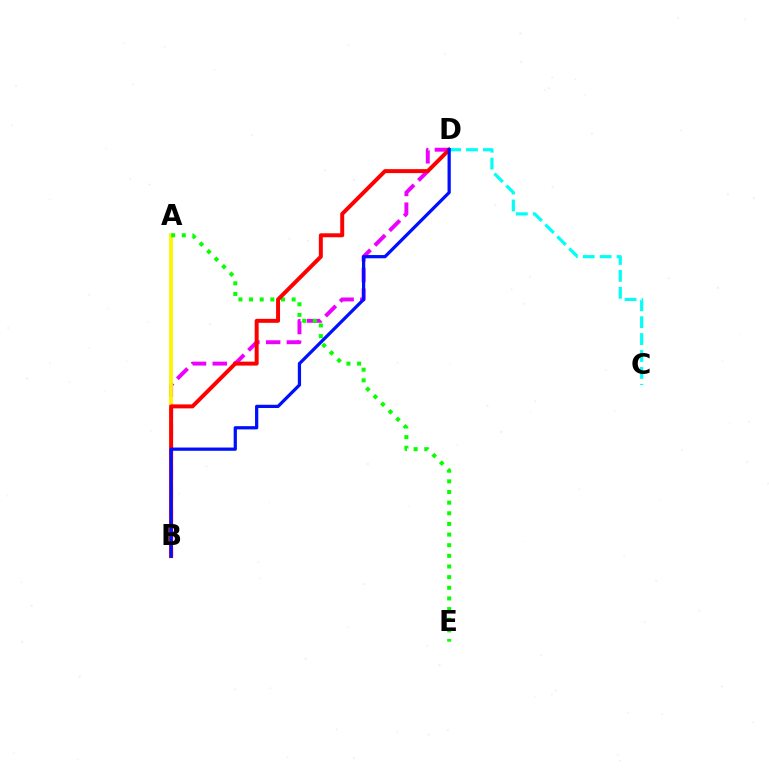{('B', 'D'): [{'color': '#ee00ff', 'line_style': 'dashed', 'thickness': 2.82}, {'color': '#ff0000', 'line_style': 'solid', 'thickness': 2.85}, {'color': '#0010ff', 'line_style': 'solid', 'thickness': 2.34}], ('A', 'B'): [{'color': '#fcf500', 'line_style': 'solid', 'thickness': 2.7}], ('A', 'E'): [{'color': '#08ff00', 'line_style': 'dotted', 'thickness': 2.89}], ('C', 'D'): [{'color': '#00fff6', 'line_style': 'dashed', 'thickness': 2.3}]}